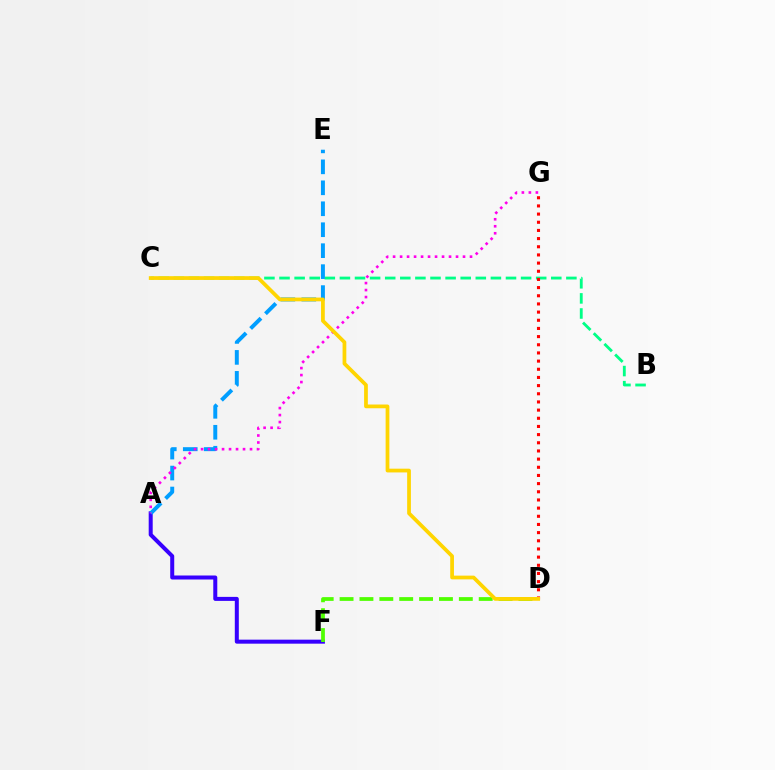{('B', 'C'): [{'color': '#00ff86', 'line_style': 'dashed', 'thickness': 2.05}], ('A', 'F'): [{'color': '#3700ff', 'line_style': 'solid', 'thickness': 2.89}], ('A', 'E'): [{'color': '#009eff', 'line_style': 'dashed', 'thickness': 2.85}], ('A', 'G'): [{'color': '#ff00ed', 'line_style': 'dotted', 'thickness': 1.9}], ('D', 'F'): [{'color': '#4fff00', 'line_style': 'dashed', 'thickness': 2.7}], ('D', 'G'): [{'color': '#ff0000', 'line_style': 'dotted', 'thickness': 2.22}], ('C', 'D'): [{'color': '#ffd500', 'line_style': 'solid', 'thickness': 2.7}]}